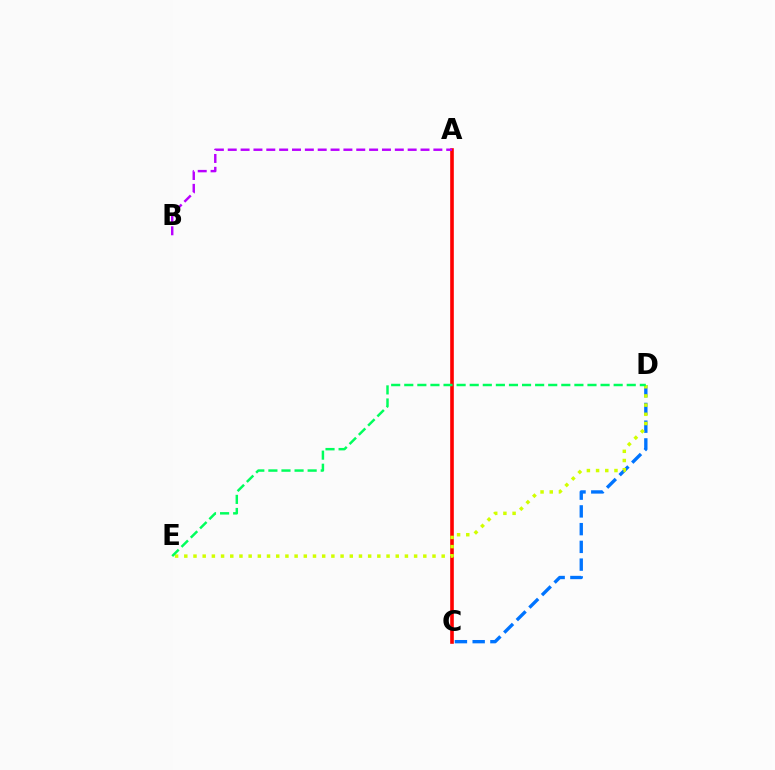{('A', 'C'): [{'color': '#ff0000', 'line_style': 'solid', 'thickness': 2.61}], ('C', 'D'): [{'color': '#0074ff', 'line_style': 'dashed', 'thickness': 2.41}], ('D', 'E'): [{'color': '#d1ff00', 'line_style': 'dotted', 'thickness': 2.5}, {'color': '#00ff5c', 'line_style': 'dashed', 'thickness': 1.78}], ('A', 'B'): [{'color': '#b900ff', 'line_style': 'dashed', 'thickness': 1.75}]}